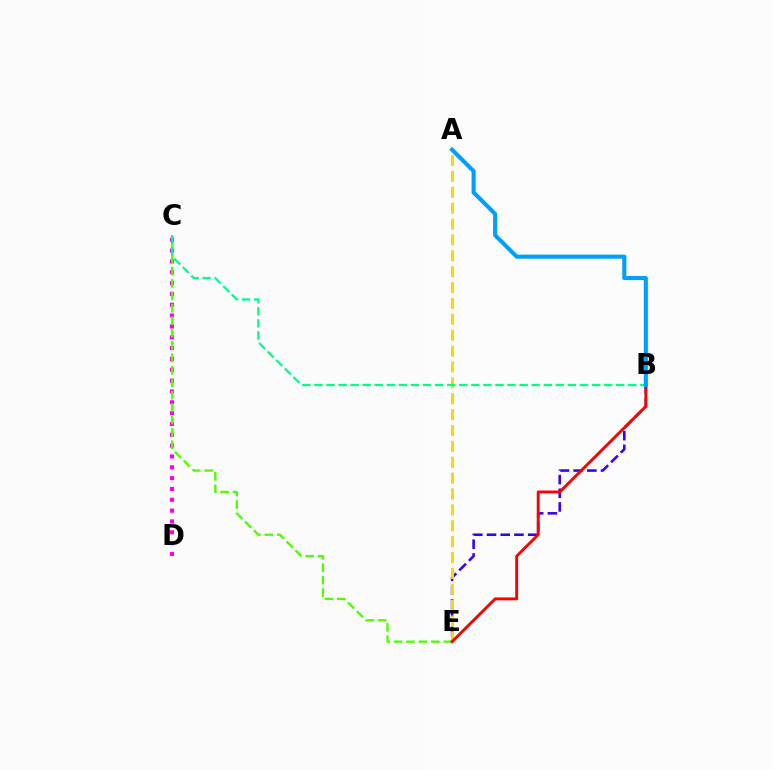{('C', 'D'): [{'color': '#ff00ed', 'line_style': 'dotted', 'thickness': 2.94}], ('B', 'E'): [{'color': '#3700ff', 'line_style': 'dashed', 'thickness': 1.86}, {'color': '#ff0000', 'line_style': 'solid', 'thickness': 2.08}], ('C', 'E'): [{'color': '#4fff00', 'line_style': 'dashed', 'thickness': 1.69}], ('A', 'E'): [{'color': '#ffd500', 'line_style': 'dashed', 'thickness': 2.16}], ('B', 'C'): [{'color': '#00ff86', 'line_style': 'dashed', 'thickness': 1.64}], ('A', 'B'): [{'color': '#009eff', 'line_style': 'solid', 'thickness': 2.93}]}